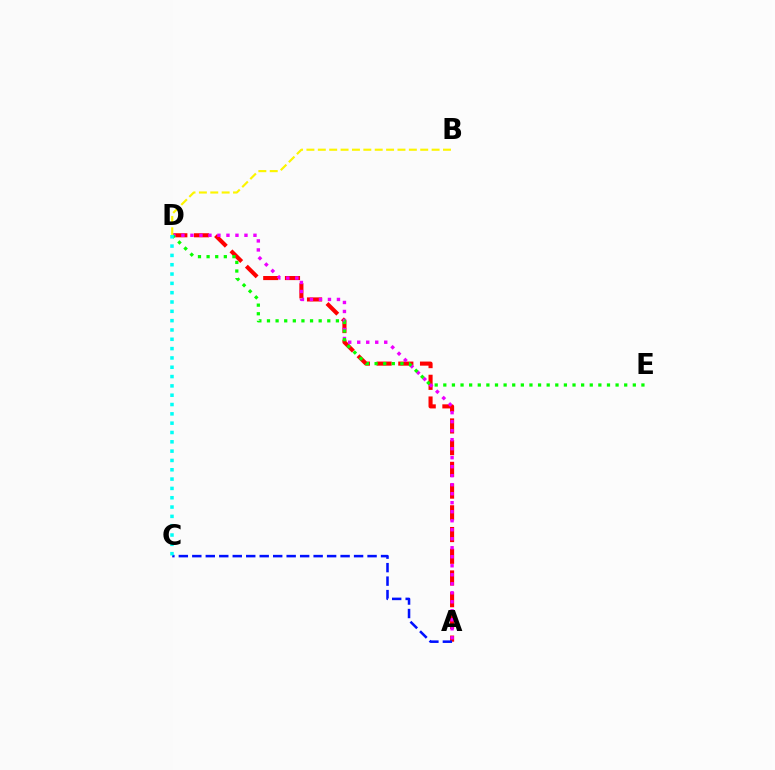{('A', 'D'): [{'color': '#ff0000', 'line_style': 'dashed', 'thickness': 2.95}, {'color': '#ee00ff', 'line_style': 'dotted', 'thickness': 2.45}], ('D', 'E'): [{'color': '#08ff00', 'line_style': 'dotted', 'thickness': 2.34}], ('B', 'D'): [{'color': '#fcf500', 'line_style': 'dashed', 'thickness': 1.55}], ('A', 'C'): [{'color': '#0010ff', 'line_style': 'dashed', 'thickness': 1.83}], ('C', 'D'): [{'color': '#00fff6', 'line_style': 'dotted', 'thickness': 2.53}]}